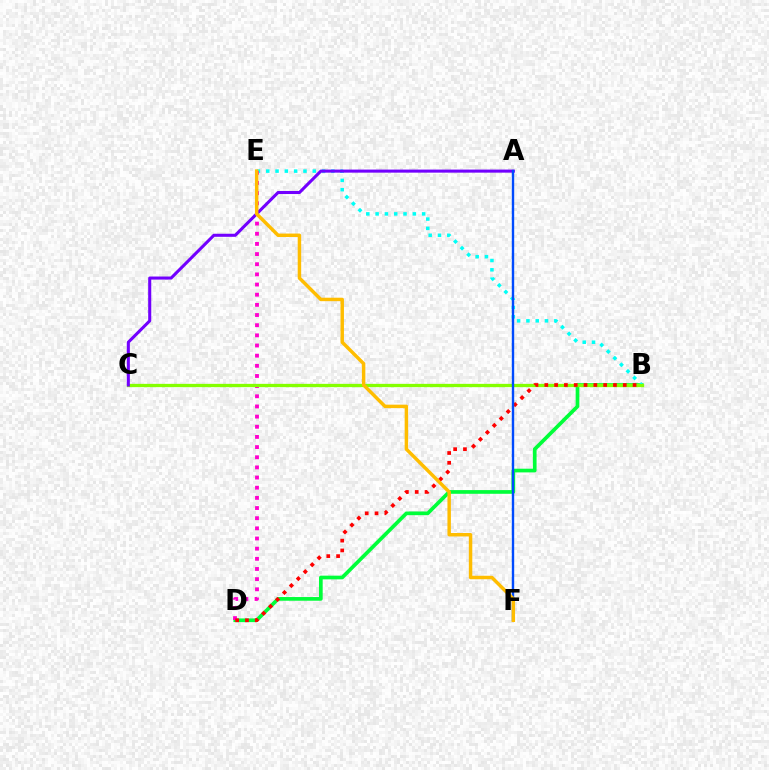{('B', 'D'): [{'color': '#00ff39', 'line_style': 'solid', 'thickness': 2.66}, {'color': '#ff0000', 'line_style': 'dotted', 'thickness': 2.67}], ('B', 'E'): [{'color': '#00fff6', 'line_style': 'dotted', 'thickness': 2.53}], ('D', 'E'): [{'color': '#ff00cf', 'line_style': 'dotted', 'thickness': 2.76}], ('B', 'C'): [{'color': '#84ff00', 'line_style': 'solid', 'thickness': 2.37}], ('A', 'C'): [{'color': '#7200ff', 'line_style': 'solid', 'thickness': 2.21}], ('A', 'F'): [{'color': '#004bff', 'line_style': 'solid', 'thickness': 1.72}], ('E', 'F'): [{'color': '#ffbd00', 'line_style': 'solid', 'thickness': 2.49}]}